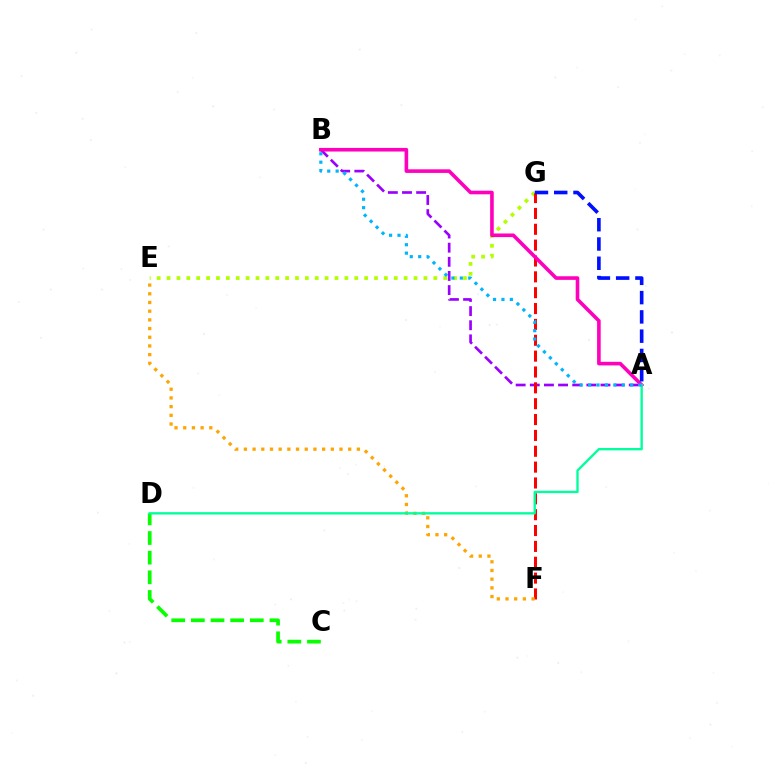{('E', 'G'): [{'color': '#b3ff00', 'line_style': 'dotted', 'thickness': 2.68}], ('A', 'B'): [{'color': '#9b00ff', 'line_style': 'dashed', 'thickness': 1.92}, {'color': '#ff00bd', 'line_style': 'solid', 'thickness': 2.6}, {'color': '#00b5ff', 'line_style': 'dotted', 'thickness': 2.29}], ('F', 'G'): [{'color': '#ff0000', 'line_style': 'dashed', 'thickness': 2.15}], ('C', 'D'): [{'color': '#08ff00', 'line_style': 'dashed', 'thickness': 2.67}], ('E', 'F'): [{'color': '#ffa500', 'line_style': 'dotted', 'thickness': 2.36}], ('A', 'D'): [{'color': '#00ff9d', 'line_style': 'solid', 'thickness': 1.69}], ('A', 'G'): [{'color': '#0010ff', 'line_style': 'dashed', 'thickness': 2.62}]}